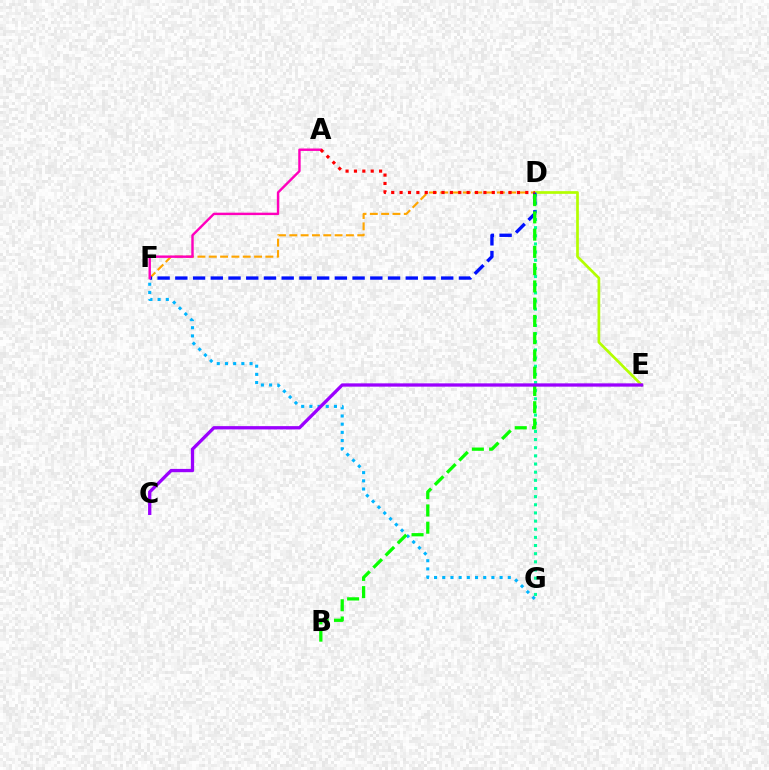{('D', 'E'): [{'color': '#b3ff00', 'line_style': 'solid', 'thickness': 1.95}], ('D', 'G'): [{'color': '#00ff9d', 'line_style': 'dotted', 'thickness': 2.21}], ('F', 'G'): [{'color': '#00b5ff', 'line_style': 'dotted', 'thickness': 2.23}], ('D', 'F'): [{'color': '#ffa500', 'line_style': 'dashed', 'thickness': 1.54}, {'color': '#0010ff', 'line_style': 'dashed', 'thickness': 2.41}], ('A', 'F'): [{'color': '#ff00bd', 'line_style': 'solid', 'thickness': 1.74}], ('B', 'D'): [{'color': '#08ff00', 'line_style': 'dashed', 'thickness': 2.34}], ('A', 'D'): [{'color': '#ff0000', 'line_style': 'dotted', 'thickness': 2.28}], ('C', 'E'): [{'color': '#9b00ff', 'line_style': 'solid', 'thickness': 2.37}]}